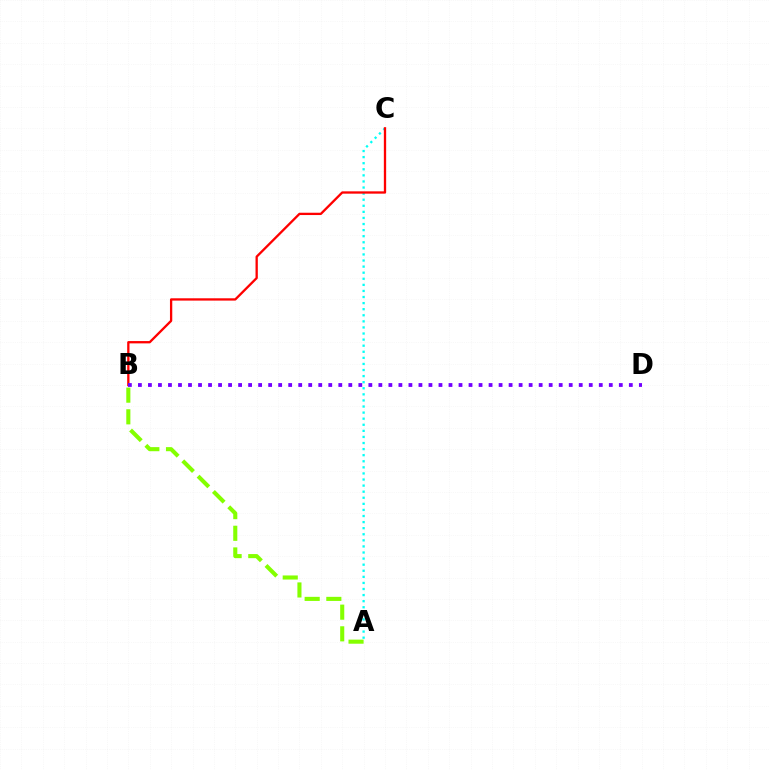{('A', 'C'): [{'color': '#00fff6', 'line_style': 'dotted', 'thickness': 1.65}], ('B', 'C'): [{'color': '#ff0000', 'line_style': 'solid', 'thickness': 1.66}], ('A', 'B'): [{'color': '#84ff00', 'line_style': 'dashed', 'thickness': 2.94}], ('B', 'D'): [{'color': '#7200ff', 'line_style': 'dotted', 'thickness': 2.72}]}